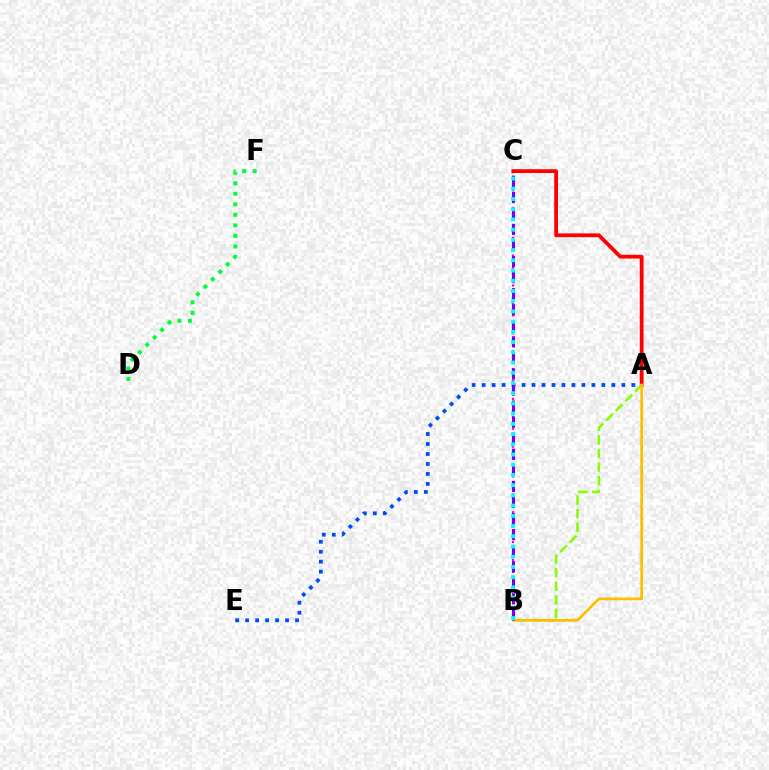{('B', 'C'): [{'color': '#ff00cf', 'line_style': 'dotted', 'thickness': 1.62}, {'color': '#7200ff', 'line_style': 'dashed', 'thickness': 2.18}, {'color': '#00fff6', 'line_style': 'dotted', 'thickness': 2.78}], ('D', 'F'): [{'color': '#00ff39', 'line_style': 'dotted', 'thickness': 2.86}], ('A', 'E'): [{'color': '#004bff', 'line_style': 'dotted', 'thickness': 2.71}], ('A', 'C'): [{'color': '#ff0000', 'line_style': 'solid', 'thickness': 2.72}], ('A', 'B'): [{'color': '#84ff00', 'line_style': 'dashed', 'thickness': 1.85}, {'color': '#ffbd00', 'line_style': 'solid', 'thickness': 1.95}]}